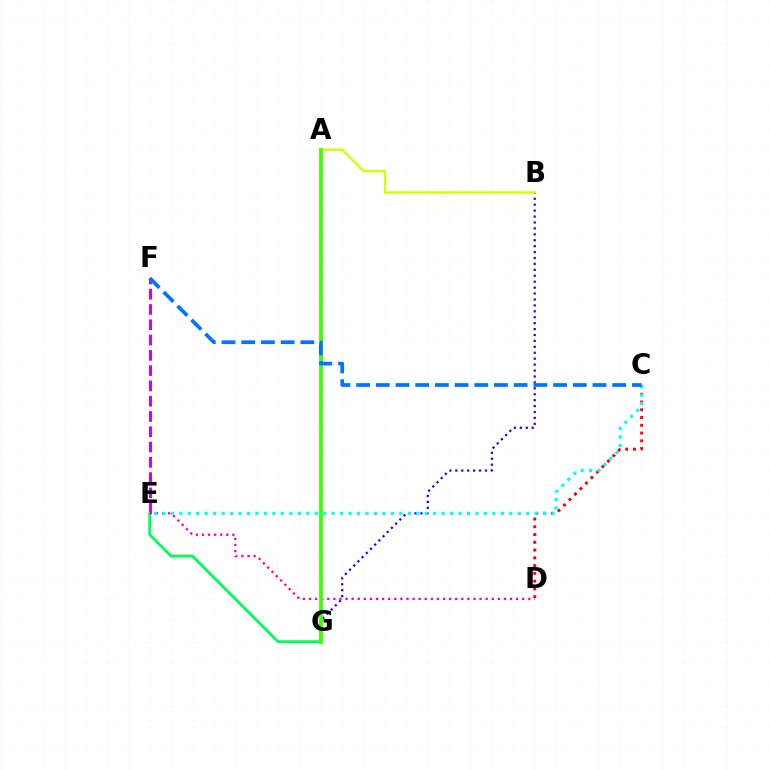{('B', 'G'): [{'color': '#2500ff', 'line_style': 'dotted', 'thickness': 1.61}], ('E', 'F'): [{'color': '#b900ff', 'line_style': 'dashed', 'thickness': 2.08}], ('C', 'D'): [{'color': '#ff0000', 'line_style': 'dotted', 'thickness': 2.11}], ('A', 'G'): [{'color': '#ff9400', 'line_style': 'dotted', 'thickness': 1.58}, {'color': '#3dff00', 'line_style': 'solid', 'thickness': 2.72}], ('E', 'G'): [{'color': '#00ff5c', 'line_style': 'solid', 'thickness': 2.03}], ('A', 'B'): [{'color': '#d1ff00', 'line_style': 'solid', 'thickness': 1.72}], ('D', 'E'): [{'color': '#ff00ac', 'line_style': 'dotted', 'thickness': 1.66}], ('C', 'E'): [{'color': '#00fff6', 'line_style': 'dotted', 'thickness': 2.3}], ('C', 'F'): [{'color': '#0074ff', 'line_style': 'dashed', 'thickness': 2.68}]}